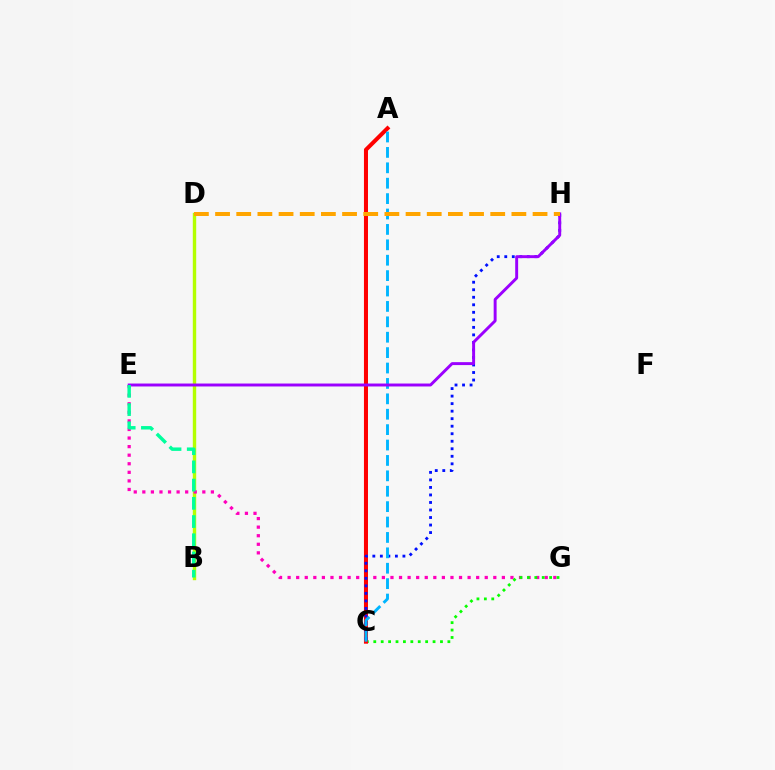{('B', 'D'): [{'color': '#b3ff00', 'line_style': 'solid', 'thickness': 2.44}], ('E', 'G'): [{'color': '#ff00bd', 'line_style': 'dotted', 'thickness': 2.33}], ('C', 'G'): [{'color': '#08ff00', 'line_style': 'dotted', 'thickness': 2.01}], ('A', 'C'): [{'color': '#ff0000', 'line_style': 'solid', 'thickness': 2.9}, {'color': '#00b5ff', 'line_style': 'dashed', 'thickness': 2.09}], ('C', 'H'): [{'color': '#0010ff', 'line_style': 'dotted', 'thickness': 2.04}], ('E', 'H'): [{'color': '#9b00ff', 'line_style': 'solid', 'thickness': 2.11}], ('B', 'E'): [{'color': '#00ff9d', 'line_style': 'dashed', 'thickness': 2.48}], ('D', 'H'): [{'color': '#ffa500', 'line_style': 'dashed', 'thickness': 2.88}]}